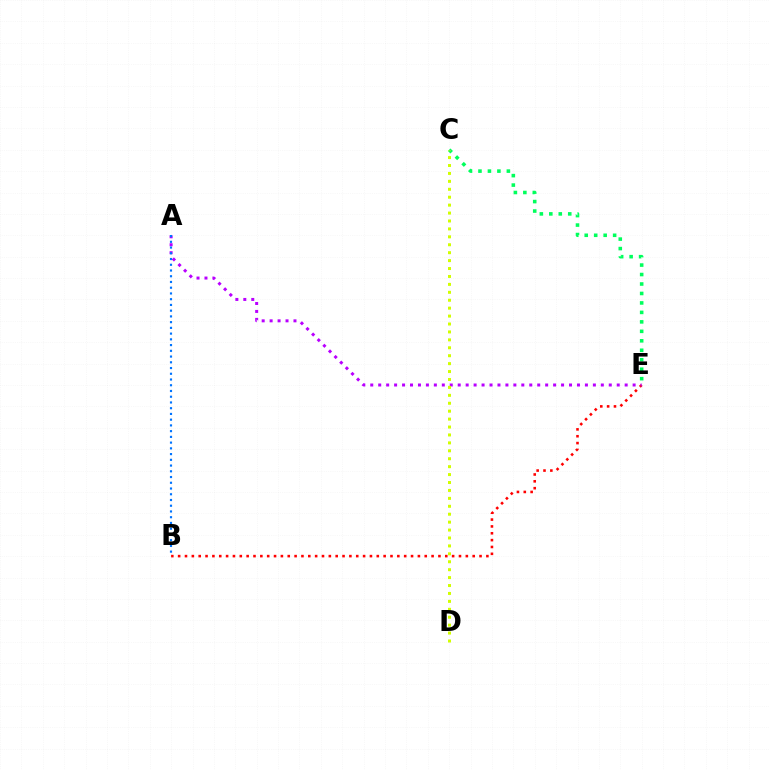{('B', 'E'): [{'color': '#ff0000', 'line_style': 'dotted', 'thickness': 1.86}], ('A', 'E'): [{'color': '#b900ff', 'line_style': 'dotted', 'thickness': 2.16}], ('A', 'B'): [{'color': '#0074ff', 'line_style': 'dotted', 'thickness': 1.56}], ('C', 'E'): [{'color': '#00ff5c', 'line_style': 'dotted', 'thickness': 2.57}], ('C', 'D'): [{'color': '#d1ff00', 'line_style': 'dotted', 'thickness': 2.15}]}